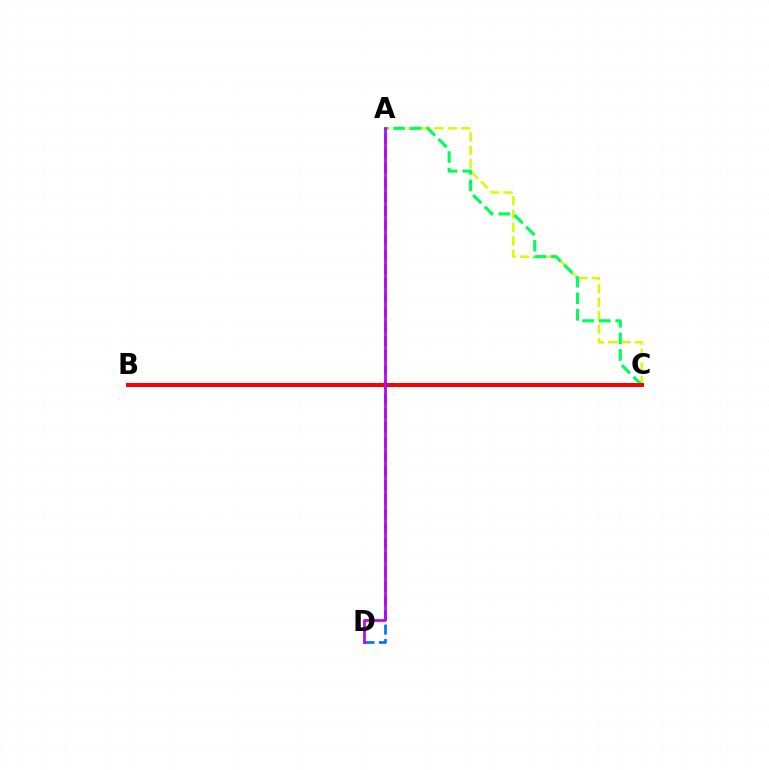{('A', 'C'): [{'color': '#d1ff00', 'line_style': 'dashed', 'thickness': 1.82}, {'color': '#00ff5c', 'line_style': 'dashed', 'thickness': 2.25}], ('B', 'C'): [{'color': '#ff0000', 'line_style': 'solid', 'thickness': 2.87}], ('A', 'D'): [{'color': '#0074ff', 'line_style': 'dashed', 'thickness': 1.96}, {'color': '#b900ff', 'line_style': 'solid', 'thickness': 1.93}]}